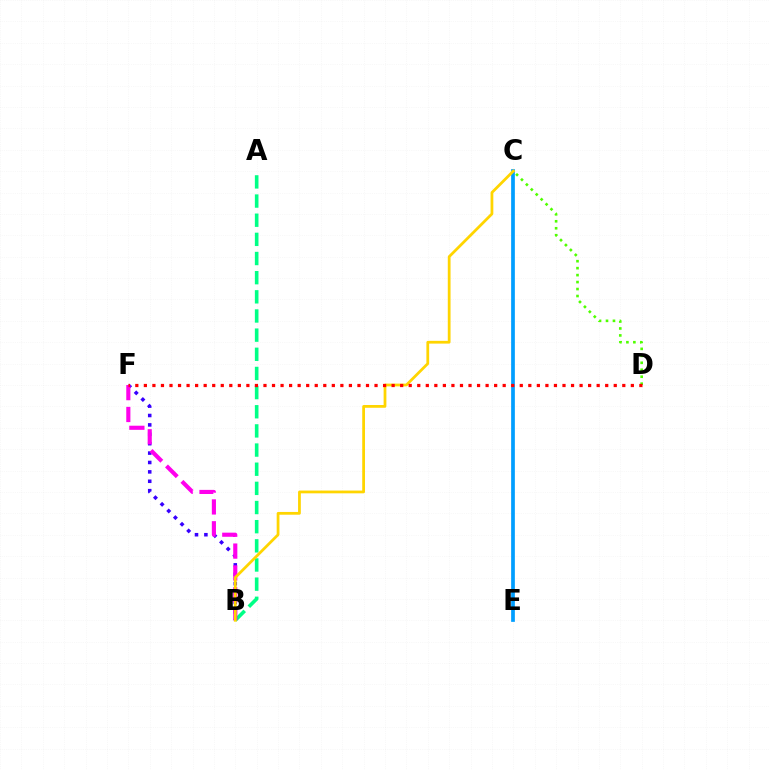{('B', 'F'): [{'color': '#3700ff', 'line_style': 'dotted', 'thickness': 2.55}, {'color': '#ff00ed', 'line_style': 'dashed', 'thickness': 2.97}], ('C', 'E'): [{'color': '#009eff', 'line_style': 'solid', 'thickness': 2.67}], ('A', 'B'): [{'color': '#00ff86', 'line_style': 'dashed', 'thickness': 2.6}], ('C', 'D'): [{'color': '#4fff00', 'line_style': 'dotted', 'thickness': 1.89}], ('B', 'C'): [{'color': '#ffd500', 'line_style': 'solid', 'thickness': 1.99}], ('D', 'F'): [{'color': '#ff0000', 'line_style': 'dotted', 'thickness': 2.32}]}